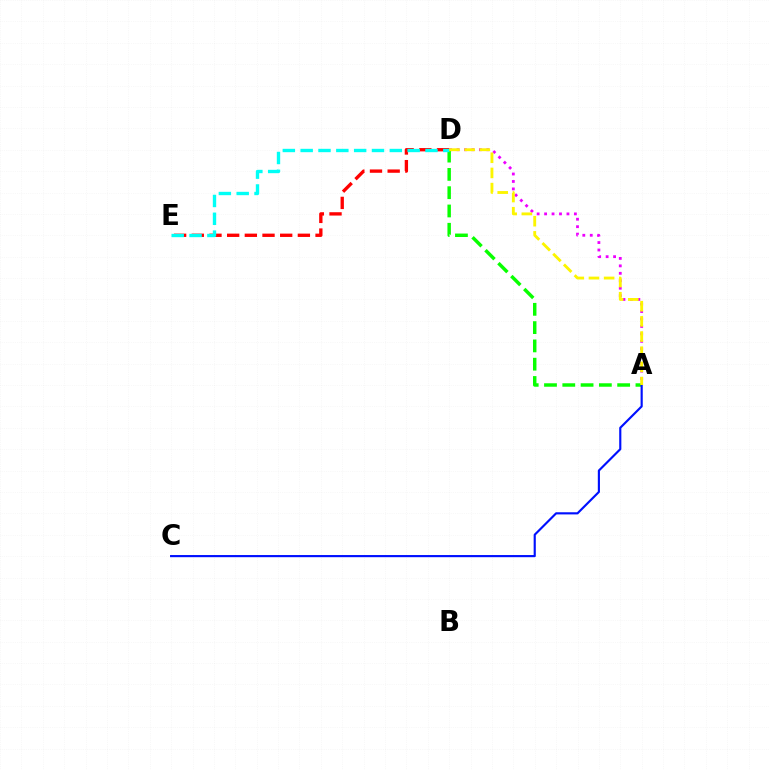{('A', 'D'): [{'color': '#ee00ff', 'line_style': 'dotted', 'thickness': 2.02}, {'color': '#08ff00', 'line_style': 'dashed', 'thickness': 2.48}, {'color': '#fcf500', 'line_style': 'dashed', 'thickness': 2.06}], ('D', 'E'): [{'color': '#ff0000', 'line_style': 'dashed', 'thickness': 2.4}, {'color': '#00fff6', 'line_style': 'dashed', 'thickness': 2.42}], ('A', 'C'): [{'color': '#0010ff', 'line_style': 'solid', 'thickness': 1.55}]}